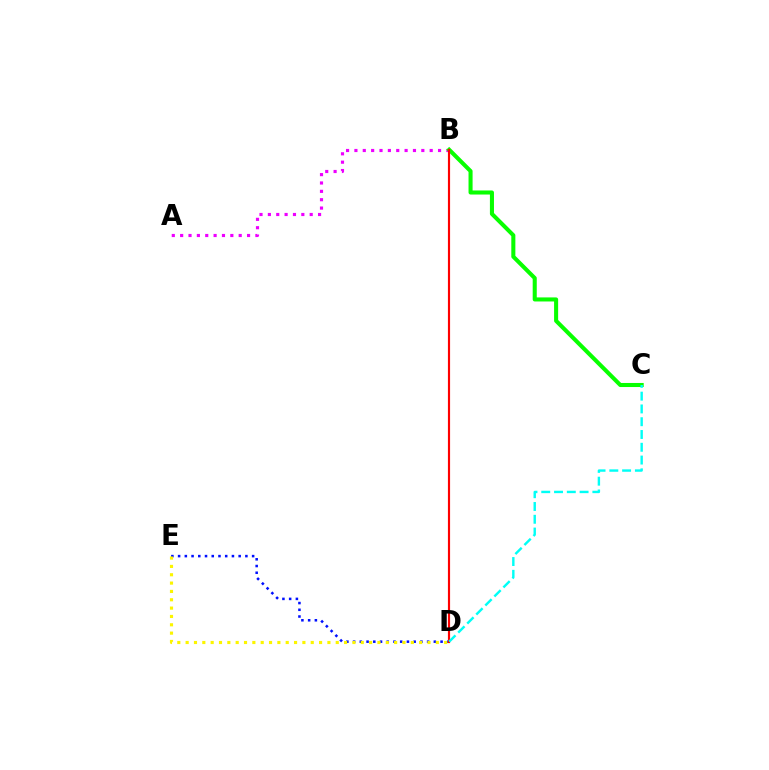{('A', 'B'): [{'color': '#ee00ff', 'line_style': 'dotted', 'thickness': 2.27}], ('D', 'E'): [{'color': '#0010ff', 'line_style': 'dotted', 'thickness': 1.83}, {'color': '#fcf500', 'line_style': 'dotted', 'thickness': 2.27}], ('B', 'C'): [{'color': '#08ff00', 'line_style': 'solid', 'thickness': 2.92}], ('B', 'D'): [{'color': '#ff0000', 'line_style': 'solid', 'thickness': 1.56}], ('C', 'D'): [{'color': '#00fff6', 'line_style': 'dashed', 'thickness': 1.74}]}